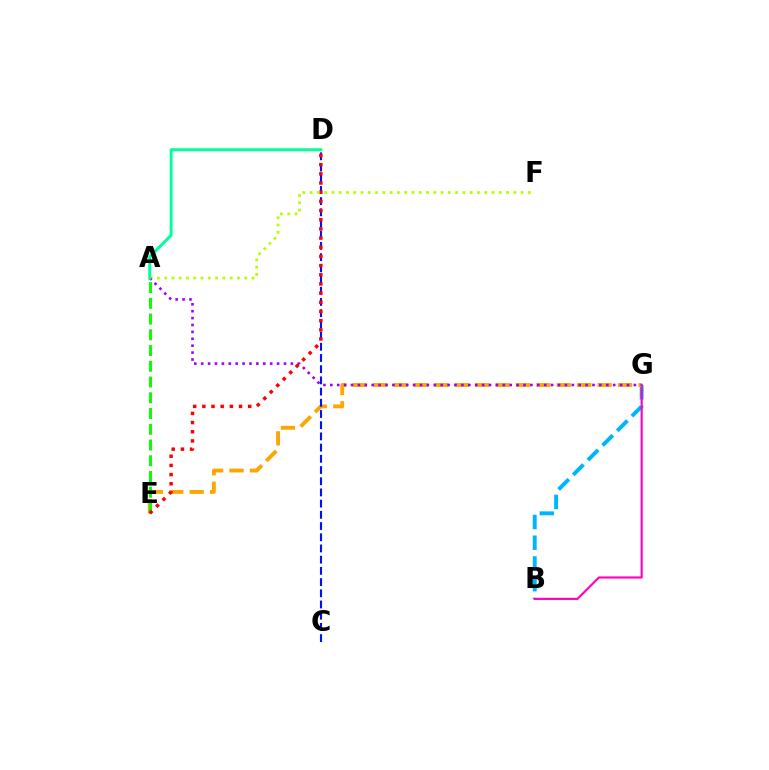{('B', 'G'): [{'color': '#00b5ff', 'line_style': 'dashed', 'thickness': 2.82}, {'color': '#ff00bd', 'line_style': 'solid', 'thickness': 1.54}], ('E', 'G'): [{'color': '#ffa500', 'line_style': 'dashed', 'thickness': 2.77}], ('A', 'E'): [{'color': '#08ff00', 'line_style': 'dashed', 'thickness': 2.14}], ('C', 'D'): [{'color': '#0010ff', 'line_style': 'dashed', 'thickness': 1.52}], ('D', 'E'): [{'color': '#ff0000', 'line_style': 'dotted', 'thickness': 2.49}], ('A', 'F'): [{'color': '#b3ff00', 'line_style': 'dotted', 'thickness': 1.98}], ('A', 'G'): [{'color': '#9b00ff', 'line_style': 'dotted', 'thickness': 1.87}], ('A', 'D'): [{'color': '#00ff9d', 'line_style': 'solid', 'thickness': 2.12}]}